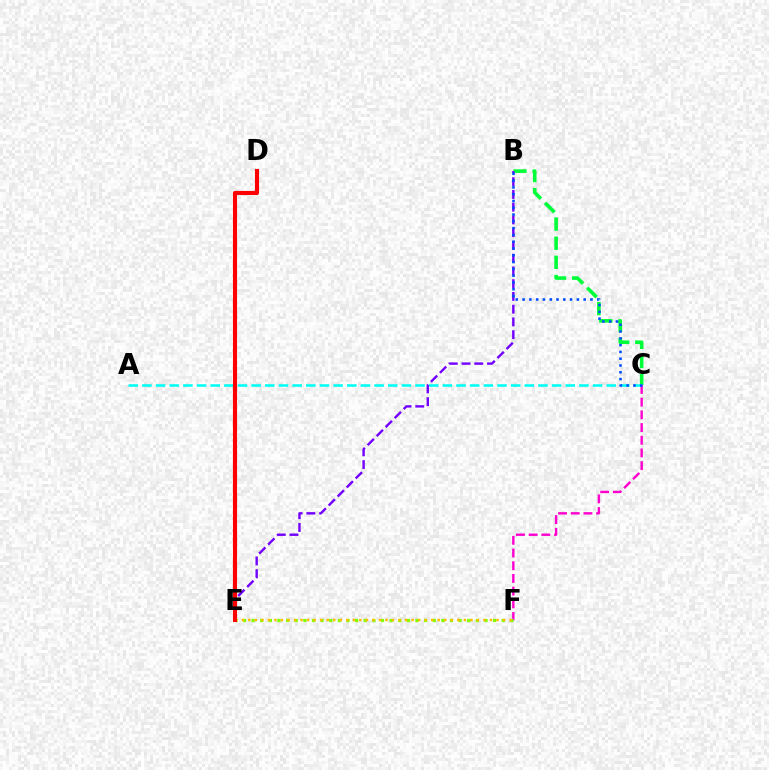{('B', 'C'): [{'color': '#00ff39', 'line_style': 'dashed', 'thickness': 2.6}, {'color': '#004bff', 'line_style': 'dotted', 'thickness': 1.84}], ('A', 'C'): [{'color': '#00fff6', 'line_style': 'dashed', 'thickness': 1.86}], ('C', 'F'): [{'color': '#ff00cf', 'line_style': 'dashed', 'thickness': 1.73}], ('B', 'E'): [{'color': '#7200ff', 'line_style': 'dashed', 'thickness': 1.73}], ('E', 'F'): [{'color': '#84ff00', 'line_style': 'dotted', 'thickness': 2.34}, {'color': '#ffbd00', 'line_style': 'dotted', 'thickness': 1.77}], ('D', 'E'): [{'color': '#ff0000', 'line_style': 'solid', 'thickness': 2.96}]}